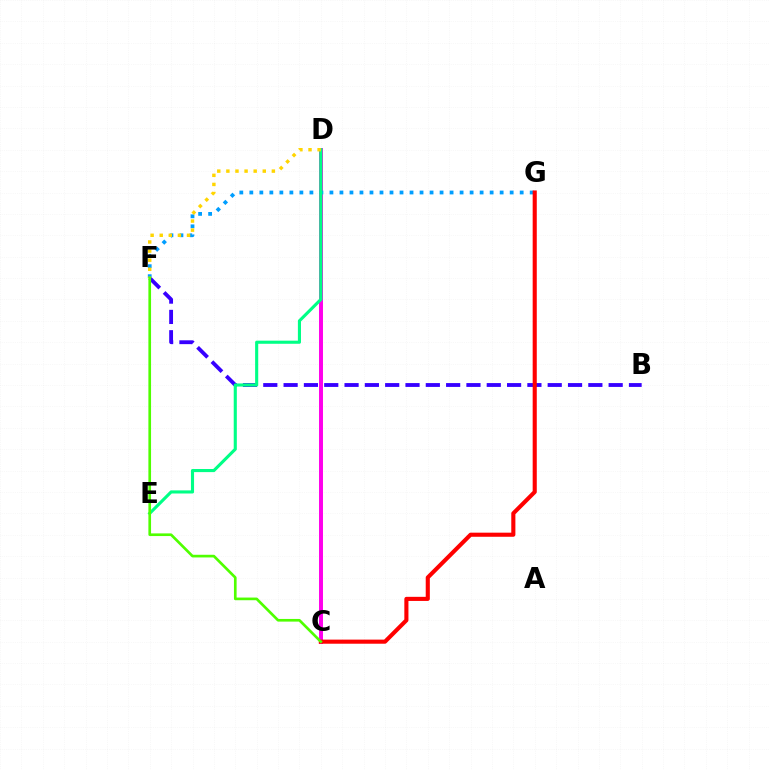{('B', 'F'): [{'color': '#3700ff', 'line_style': 'dashed', 'thickness': 2.76}], ('C', 'D'): [{'color': '#ff00ed', 'line_style': 'solid', 'thickness': 2.85}], ('F', 'G'): [{'color': '#009eff', 'line_style': 'dotted', 'thickness': 2.72}], ('C', 'G'): [{'color': '#ff0000', 'line_style': 'solid', 'thickness': 2.95}], ('D', 'E'): [{'color': '#00ff86', 'line_style': 'solid', 'thickness': 2.24}], ('D', 'F'): [{'color': '#ffd500', 'line_style': 'dotted', 'thickness': 2.47}], ('C', 'F'): [{'color': '#4fff00', 'line_style': 'solid', 'thickness': 1.92}]}